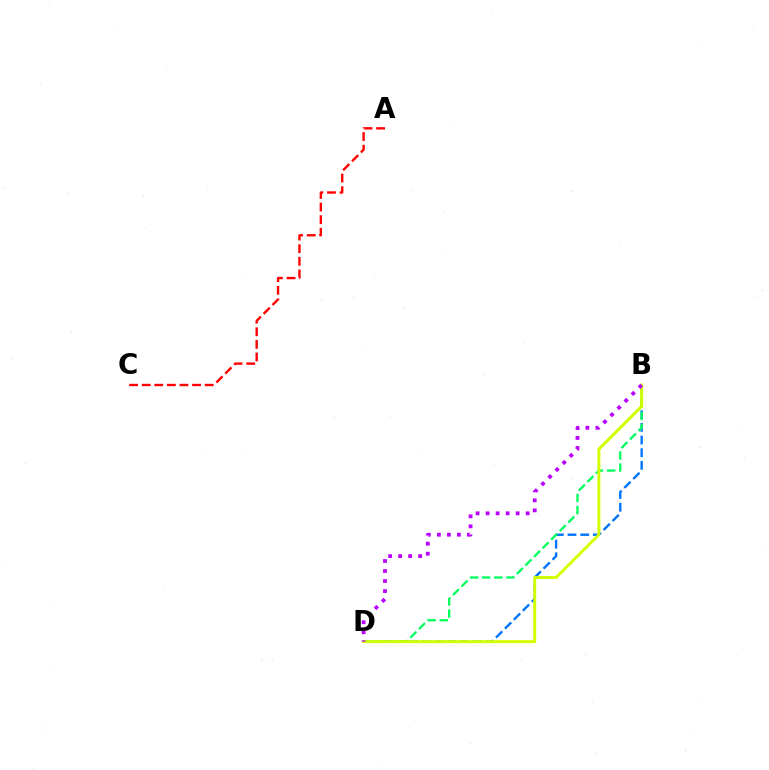{('A', 'C'): [{'color': '#ff0000', 'line_style': 'dashed', 'thickness': 1.71}], ('B', 'D'): [{'color': '#0074ff', 'line_style': 'dashed', 'thickness': 1.72}, {'color': '#00ff5c', 'line_style': 'dashed', 'thickness': 1.65}, {'color': '#d1ff00', 'line_style': 'solid', 'thickness': 2.13}, {'color': '#b900ff', 'line_style': 'dotted', 'thickness': 2.72}]}